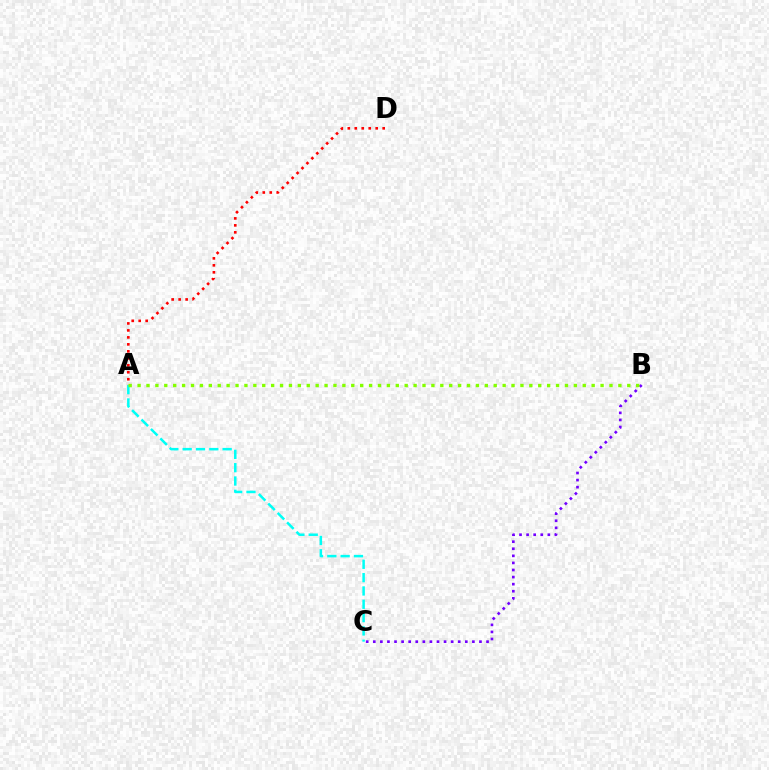{('B', 'C'): [{'color': '#7200ff', 'line_style': 'dotted', 'thickness': 1.92}], ('A', 'C'): [{'color': '#00fff6', 'line_style': 'dashed', 'thickness': 1.81}], ('A', 'D'): [{'color': '#ff0000', 'line_style': 'dotted', 'thickness': 1.9}], ('A', 'B'): [{'color': '#84ff00', 'line_style': 'dotted', 'thickness': 2.42}]}